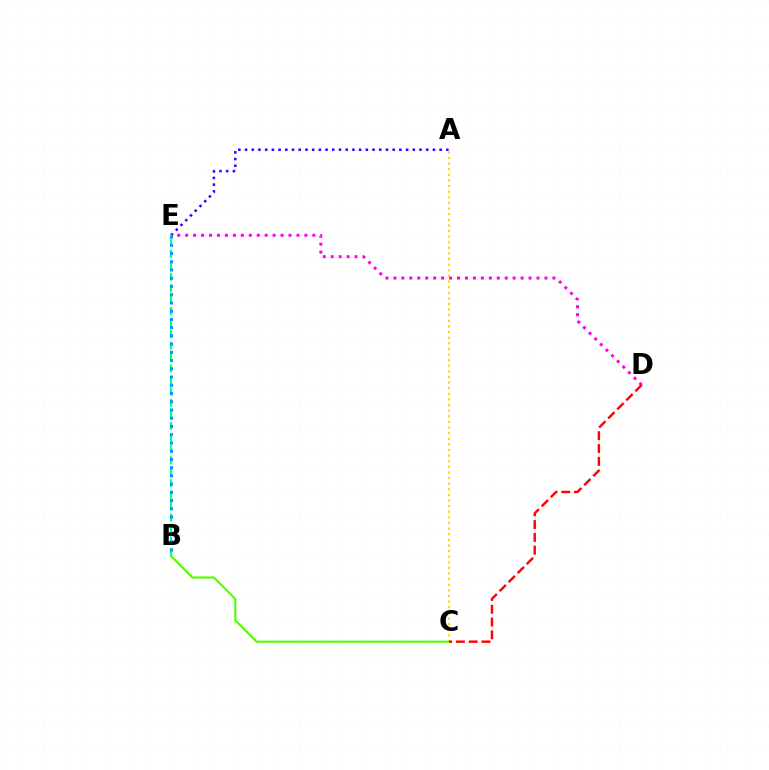{('A', 'E'): [{'color': '#3700ff', 'line_style': 'dotted', 'thickness': 1.82}], ('B', 'E'): [{'color': '#00ff86', 'line_style': 'dashed', 'thickness': 1.56}, {'color': '#009eff', 'line_style': 'dotted', 'thickness': 2.24}], ('D', 'E'): [{'color': '#ff00ed', 'line_style': 'dotted', 'thickness': 2.16}], ('A', 'C'): [{'color': '#ffd500', 'line_style': 'dotted', 'thickness': 1.53}], ('B', 'C'): [{'color': '#4fff00', 'line_style': 'solid', 'thickness': 1.51}], ('C', 'D'): [{'color': '#ff0000', 'line_style': 'dashed', 'thickness': 1.74}]}